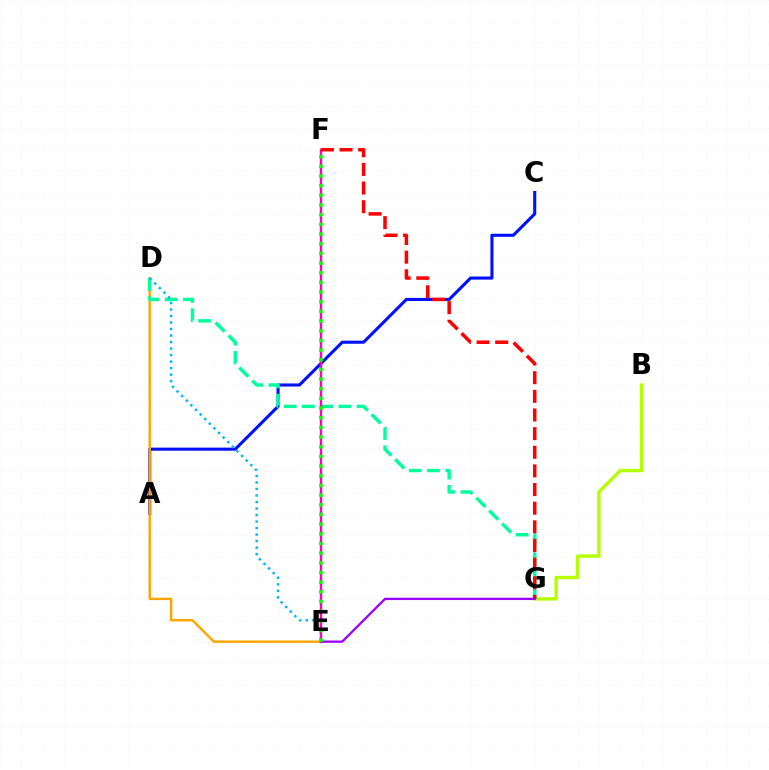{('A', 'C'): [{'color': '#0010ff', 'line_style': 'solid', 'thickness': 2.22}], ('B', 'G'): [{'color': '#b3ff00', 'line_style': 'solid', 'thickness': 2.42}], ('D', 'E'): [{'color': '#ffa500', 'line_style': 'solid', 'thickness': 1.74}, {'color': '#00b5ff', 'line_style': 'dotted', 'thickness': 1.77}], ('D', 'G'): [{'color': '#00ff9d', 'line_style': 'dashed', 'thickness': 2.48}], ('E', 'F'): [{'color': '#ff00bd', 'line_style': 'solid', 'thickness': 1.71}, {'color': '#08ff00', 'line_style': 'dotted', 'thickness': 2.63}], ('F', 'G'): [{'color': '#ff0000', 'line_style': 'dashed', 'thickness': 2.53}], ('E', 'G'): [{'color': '#9b00ff', 'line_style': 'solid', 'thickness': 1.65}]}